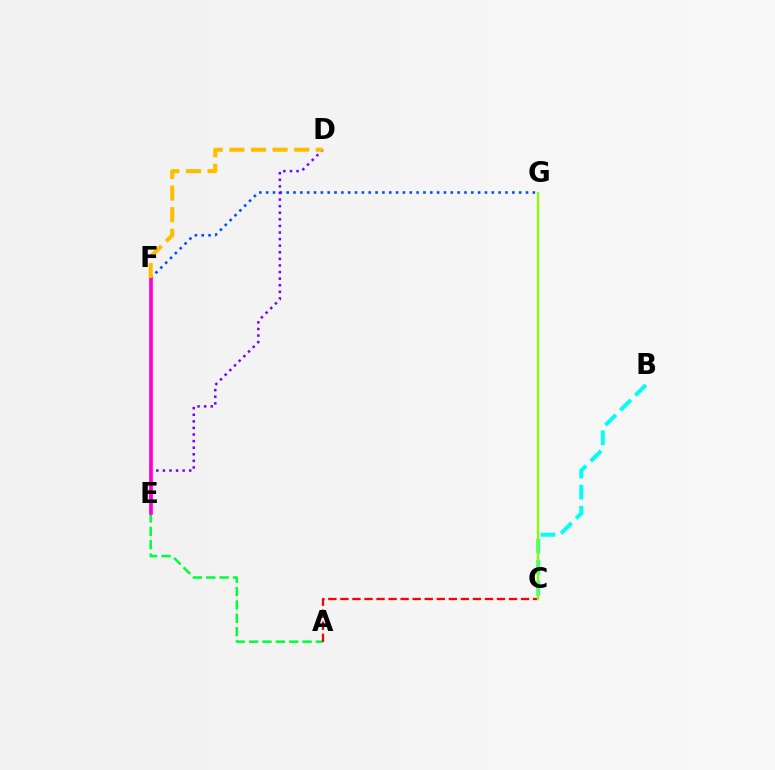{('B', 'C'): [{'color': '#00fff6', 'line_style': 'dashed', 'thickness': 2.87}], ('F', 'G'): [{'color': '#004bff', 'line_style': 'dotted', 'thickness': 1.86}], ('A', 'E'): [{'color': '#00ff39', 'line_style': 'dashed', 'thickness': 1.82}], ('D', 'E'): [{'color': '#7200ff', 'line_style': 'dotted', 'thickness': 1.79}], ('E', 'F'): [{'color': '#ff00cf', 'line_style': 'solid', 'thickness': 2.65}], ('A', 'C'): [{'color': '#ff0000', 'line_style': 'dashed', 'thickness': 1.64}], ('C', 'G'): [{'color': '#84ff00', 'line_style': 'solid', 'thickness': 1.62}], ('D', 'F'): [{'color': '#ffbd00', 'line_style': 'dashed', 'thickness': 2.93}]}